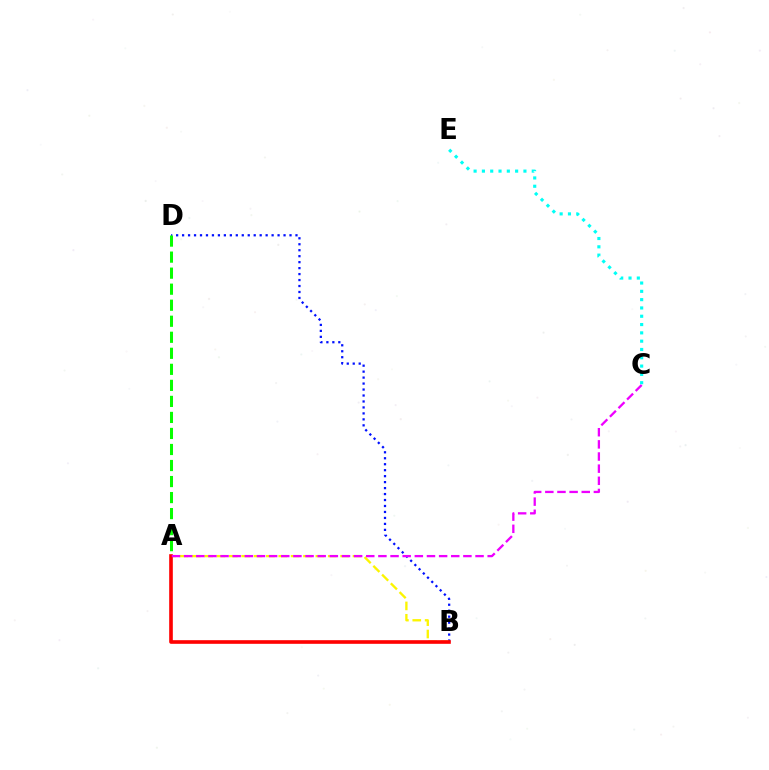{('B', 'D'): [{'color': '#0010ff', 'line_style': 'dotted', 'thickness': 1.62}], ('C', 'E'): [{'color': '#00fff6', 'line_style': 'dotted', 'thickness': 2.26}], ('A', 'B'): [{'color': '#fcf500', 'line_style': 'dashed', 'thickness': 1.68}, {'color': '#ff0000', 'line_style': 'solid', 'thickness': 2.62}], ('A', 'D'): [{'color': '#08ff00', 'line_style': 'dashed', 'thickness': 2.18}], ('A', 'C'): [{'color': '#ee00ff', 'line_style': 'dashed', 'thickness': 1.65}]}